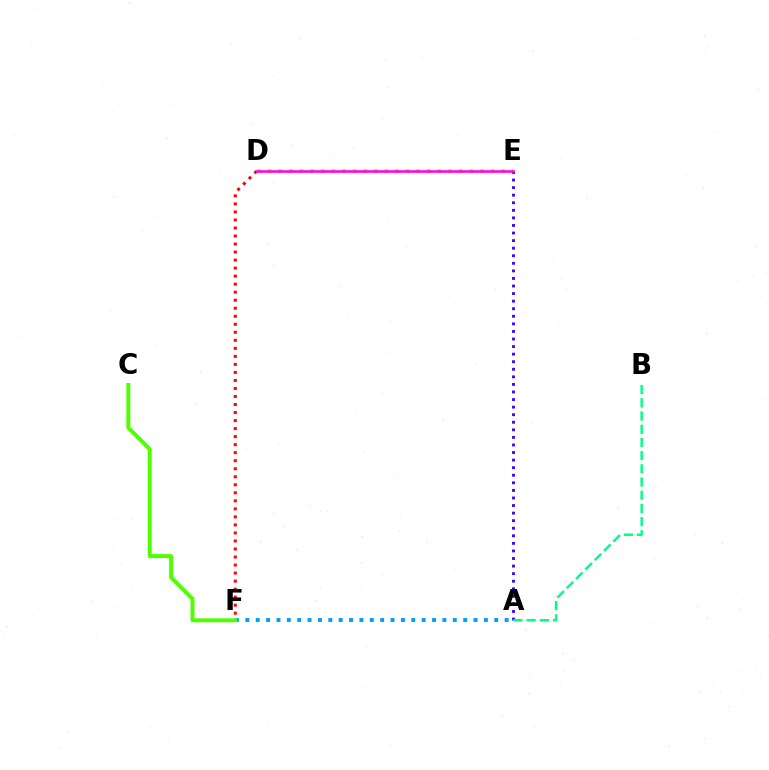{('D', 'F'): [{'color': '#ff0000', 'line_style': 'dotted', 'thickness': 2.18}], ('A', 'F'): [{'color': '#009eff', 'line_style': 'dotted', 'thickness': 2.82}], ('D', 'E'): [{'color': '#ffd500', 'line_style': 'dotted', 'thickness': 2.89}, {'color': '#ff00ed', 'line_style': 'solid', 'thickness': 1.85}], ('A', 'E'): [{'color': '#3700ff', 'line_style': 'dotted', 'thickness': 2.06}], ('A', 'B'): [{'color': '#00ff86', 'line_style': 'dashed', 'thickness': 1.79}], ('C', 'F'): [{'color': '#4fff00', 'line_style': 'solid', 'thickness': 2.85}]}